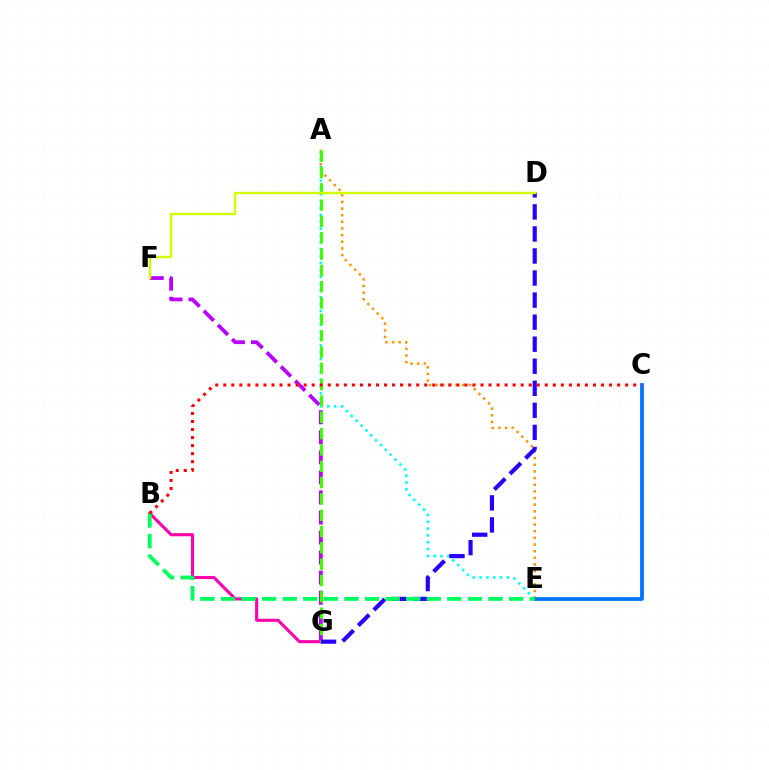{('F', 'G'): [{'color': '#b900ff', 'line_style': 'dashed', 'thickness': 2.72}], ('A', 'E'): [{'color': '#00fff6', 'line_style': 'dotted', 'thickness': 1.86}, {'color': '#ff9400', 'line_style': 'dotted', 'thickness': 1.81}], ('B', 'G'): [{'color': '#ff00ac', 'line_style': 'solid', 'thickness': 2.22}], ('C', 'E'): [{'color': '#0074ff', 'line_style': 'solid', 'thickness': 2.72}], ('A', 'G'): [{'color': '#3dff00', 'line_style': 'dashed', 'thickness': 2.22}], ('D', 'G'): [{'color': '#2500ff', 'line_style': 'dashed', 'thickness': 3.0}], ('D', 'F'): [{'color': '#d1ff00', 'line_style': 'solid', 'thickness': 1.72}], ('B', 'E'): [{'color': '#00ff5c', 'line_style': 'dashed', 'thickness': 2.8}], ('B', 'C'): [{'color': '#ff0000', 'line_style': 'dotted', 'thickness': 2.18}]}